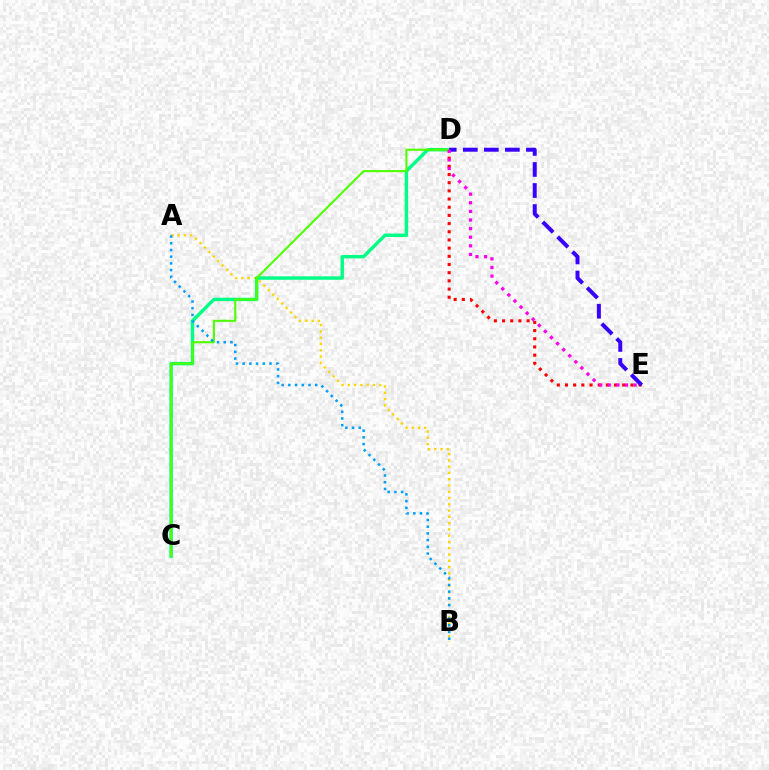{('A', 'B'): [{'color': '#ffd500', 'line_style': 'dotted', 'thickness': 1.71}, {'color': '#009eff', 'line_style': 'dotted', 'thickness': 1.82}], ('C', 'D'): [{'color': '#00ff86', 'line_style': 'solid', 'thickness': 2.48}, {'color': '#4fff00', 'line_style': 'solid', 'thickness': 1.51}], ('D', 'E'): [{'color': '#ff0000', 'line_style': 'dotted', 'thickness': 2.22}, {'color': '#3700ff', 'line_style': 'dashed', 'thickness': 2.86}, {'color': '#ff00ed', 'line_style': 'dotted', 'thickness': 2.34}]}